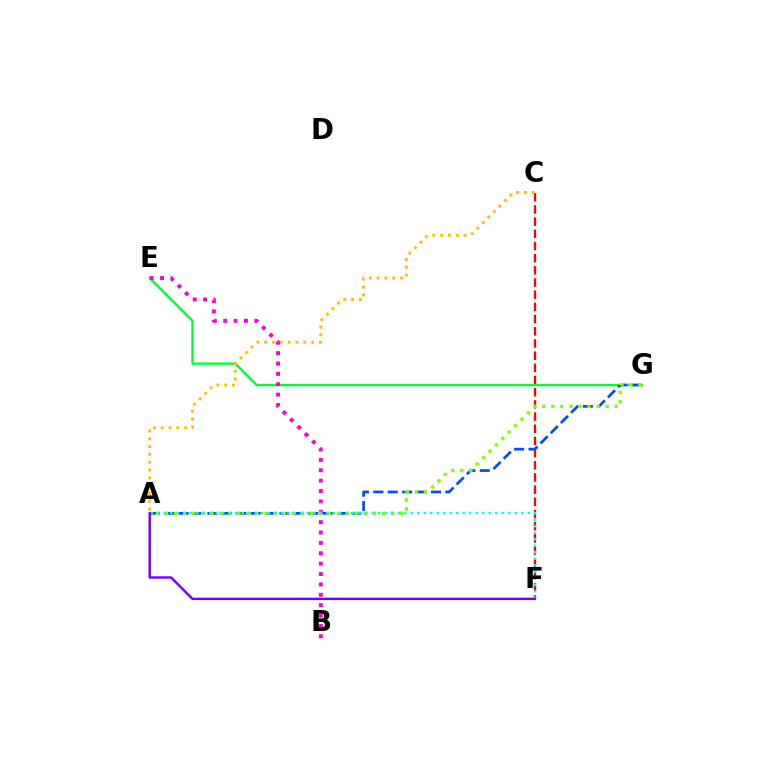{('C', 'F'): [{'color': '#ff0000', 'line_style': 'dashed', 'thickness': 1.66}], ('E', 'G'): [{'color': '#00ff39', 'line_style': 'solid', 'thickness': 1.74}], ('A', 'G'): [{'color': '#004bff', 'line_style': 'dashed', 'thickness': 1.96}, {'color': '#84ff00', 'line_style': 'dotted', 'thickness': 2.46}], ('B', 'E'): [{'color': '#ff00cf', 'line_style': 'dotted', 'thickness': 2.82}], ('A', 'C'): [{'color': '#ffbd00', 'line_style': 'dotted', 'thickness': 2.12}], ('A', 'F'): [{'color': '#00fff6', 'line_style': 'dotted', 'thickness': 1.77}, {'color': '#7200ff', 'line_style': 'solid', 'thickness': 1.75}]}